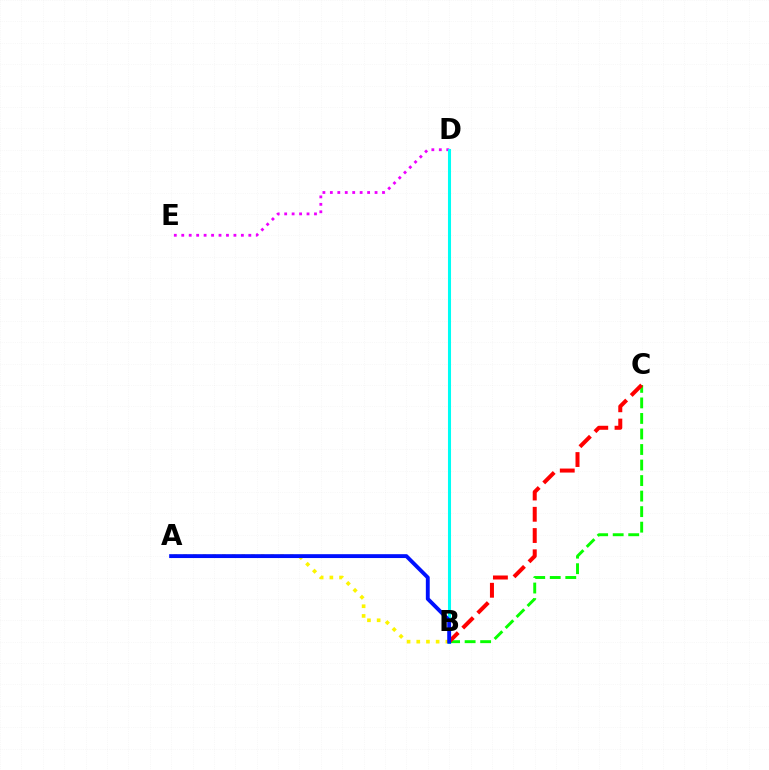{('B', 'C'): [{'color': '#08ff00', 'line_style': 'dashed', 'thickness': 2.11}, {'color': '#ff0000', 'line_style': 'dashed', 'thickness': 2.89}], ('D', 'E'): [{'color': '#ee00ff', 'line_style': 'dotted', 'thickness': 2.02}], ('A', 'B'): [{'color': '#fcf500', 'line_style': 'dotted', 'thickness': 2.63}, {'color': '#0010ff', 'line_style': 'solid', 'thickness': 2.79}], ('B', 'D'): [{'color': '#00fff6', 'line_style': 'solid', 'thickness': 2.2}]}